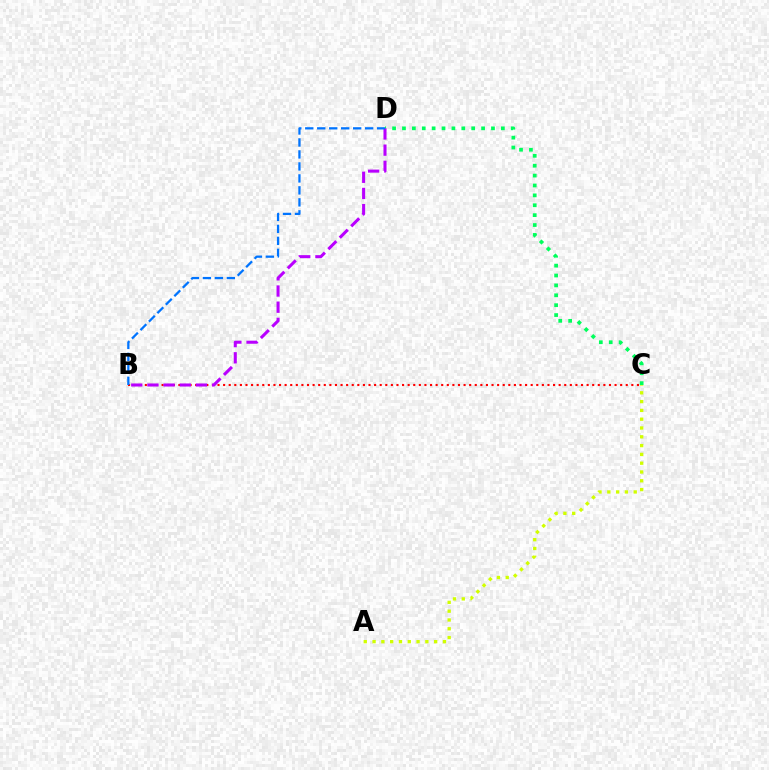{('A', 'C'): [{'color': '#d1ff00', 'line_style': 'dotted', 'thickness': 2.39}], ('B', 'C'): [{'color': '#ff0000', 'line_style': 'dotted', 'thickness': 1.52}], ('C', 'D'): [{'color': '#00ff5c', 'line_style': 'dotted', 'thickness': 2.69}], ('B', 'D'): [{'color': '#b900ff', 'line_style': 'dashed', 'thickness': 2.2}, {'color': '#0074ff', 'line_style': 'dashed', 'thickness': 1.63}]}